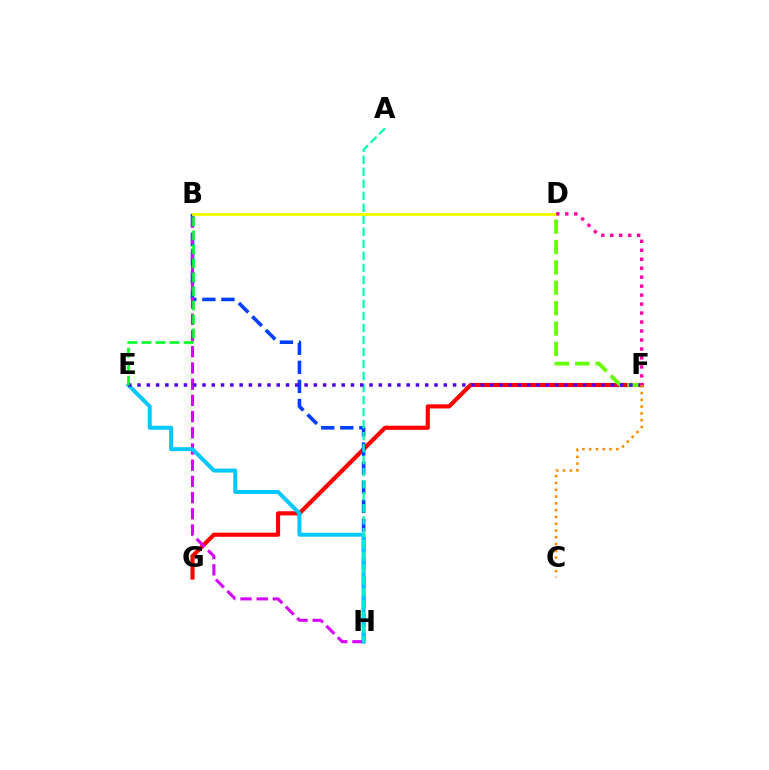{('F', 'G'): [{'color': '#ff0000', 'line_style': 'solid', 'thickness': 2.98}], ('B', 'H'): [{'color': '#003fff', 'line_style': 'dashed', 'thickness': 2.59}, {'color': '#d600ff', 'line_style': 'dashed', 'thickness': 2.2}], ('D', 'F'): [{'color': '#66ff00', 'line_style': 'dashed', 'thickness': 2.77}, {'color': '#ff00a0', 'line_style': 'dotted', 'thickness': 2.44}], ('E', 'H'): [{'color': '#00c7ff', 'line_style': 'solid', 'thickness': 2.86}], ('A', 'H'): [{'color': '#00ffaf', 'line_style': 'dashed', 'thickness': 1.63}], ('E', 'F'): [{'color': '#4f00ff', 'line_style': 'dotted', 'thickness': 2.52}], ('C', 'F'): [{'color': '#ff8800', 'line_style': 'dotted', 'thickness': 1.84}], ('B', 'D'): [{'color': '#eeff00', 'line_style': 'solid', 'thickness': 2.05}], ('B', 'E'): [{'color': '#00ff27', 'line_style': 'dashed', 'thickness': 1.9}]}